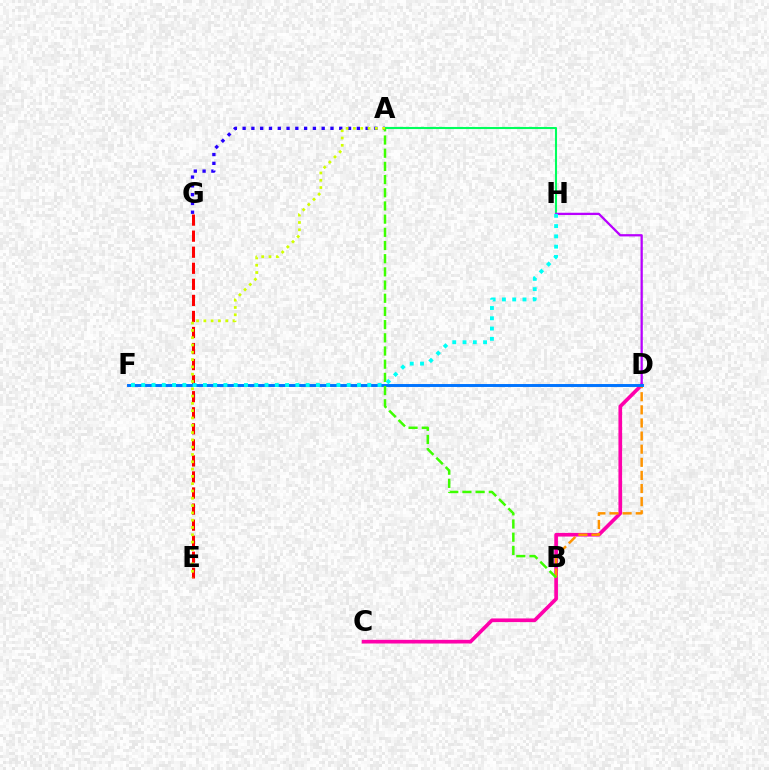{('A', 'H'): [{'color': '#00ff5c', 'line_style': 'solid', 'thickness': 1.51}], ('C', 'D'): [{'color': '#ff00ac', 'line_style': 'solid', 'thickness': 2.64}], ('D', 'H'): [{'color': '#b900ff', 'line_style': 'solid', 'thickness': 1.64}], ('E', 'G'): [{'color': '#ff0000', 'line_style': 'dashed', 'thickness': 2.18}], ('B', 'D'): [{'color': '#ff9400', 'line_style': 'dashed', 'thickness': 1.78}], ('D', 'F'): [{'color': '#0074ff', 'line_style': 'solid', 'thickness': 2.11}], ('A', 'B'): [{'color': '#3dff00', 'line_style': 'dashed', 'thickness': 1.79}], ('A', 'G'): [{'color': '#2500ff', 'line_style': 'dotted', 'thickness': 2.39}], ('F', 'H'): [{'color': '#00fff6', 'line_style': 'dotted', 'thickness': 2.79}], ('A', 'E'): [{'color': '#d1ff00', 'line_style': 'dotted', 'thickness': 1.98}]}